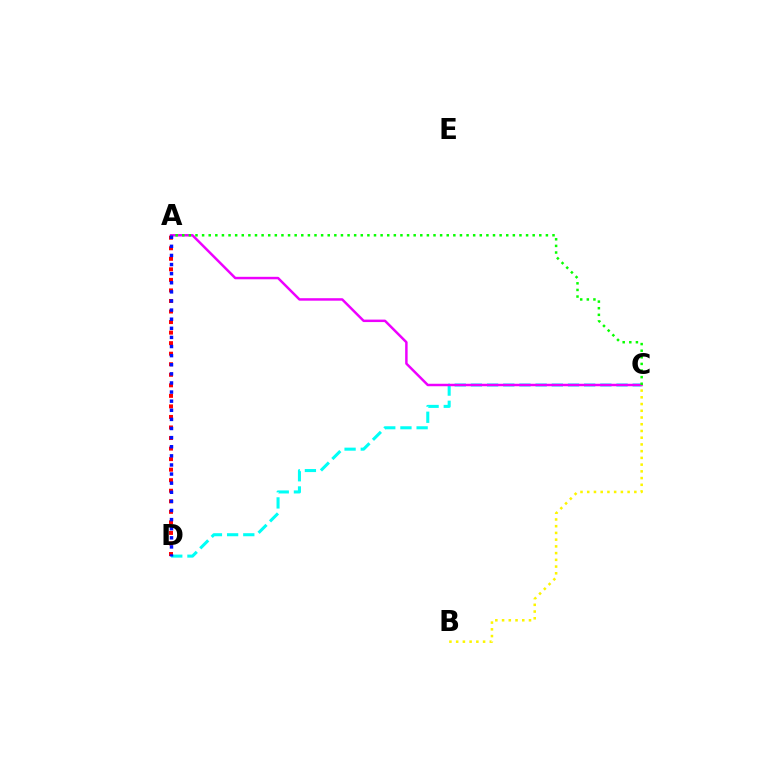{('C', 'D'): [{'color': '#00fff6', 'line_style': 'dashed', 'thickness': 2.2}], ('A', 'C'): [{'color': '#ee00ff', 'line_style': 'solid', 'thickness': 1.78}, {'color': '#08ff00', 'line_style': 'dotted', 'thickness': 1.8}], ('A', 'D'): [{'color': '#ff0000', 'line_style': 'dotted', 'thickness': 2.86}, {'color': '#0010ff', 'line_style': 'dotted', 'thickness': 2.47}], ('B', 'C'): [{'color': '#fcf500', 'line_style': 'dotted', 'thickness': 1.83}]}